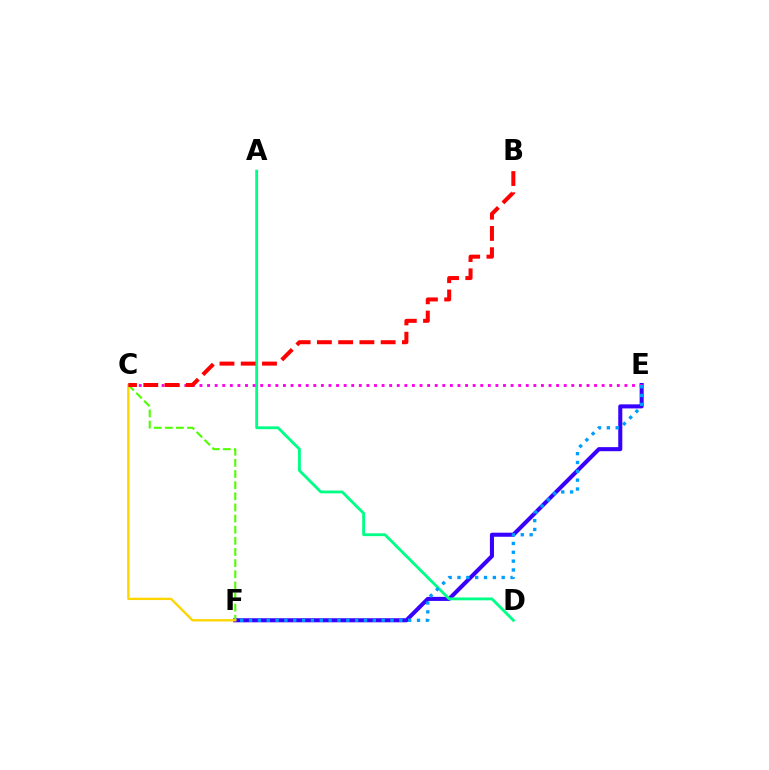{('E', 'F'): [{'color': '#3700ff', 'line_style': 'solid', 'thickness': 2.92}, {'color': '#009eff', 'line_style': 'dotted', 'thickness': 2.4}], ('C', 'F'): [{'color': '#4fff00', 'line_style': 'dashed', 'thickness': 1.51}, {'color': '#ffd500', 'line_style': 'solid', 'thickness': 1.68}], ('A', 'D'): [{'color': '#00ff86', 'line_style': 'solid', 'thickness': 2.04}], ('C', 'E'): [{'color': '#ff00ed', 'line_style': 'dotted', 'thickness': 2.06}], ('B', 'C'): [{'color': '#ff0000', 'line_style': 'dashed', 'thickness': 2.89}]}